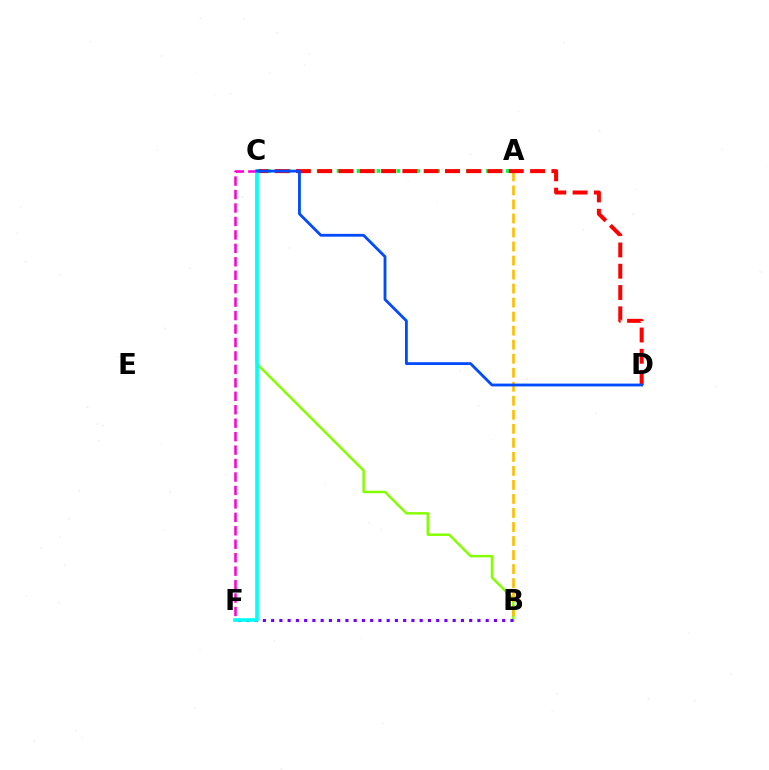{('B', 'C'): [{'color': '#84ff00', 'line_style': 'solid', 'thickness': 1.78}], ('A', 'B'): [{'color': '#ffbd00', 'line_style': 'dashed', 'thickness': 1.91}], ('B', 'F'): [{'color': '#7200ff', 'line_style': 'dotted', 'thickness': 2.24}], ('A', 'C'): [{'color': '#00ff39', 'line_style': 'dotted', 'thickness': 2.71}], ('C', 'D'): [{'color': '#ff0000', 'line_style': 'dashed', 'thickness': 2.89}, {'color': '#004bff', 'line_style': 'solid', 'thickness': 2.02}], ('C', 'F'): [{'color': '#ff00cf', 'line_style': 'dashed', 'thickness': 1.83}, {'color': '#00fff6', 'line_style': 'solid', 'thickness': 2.6}]}